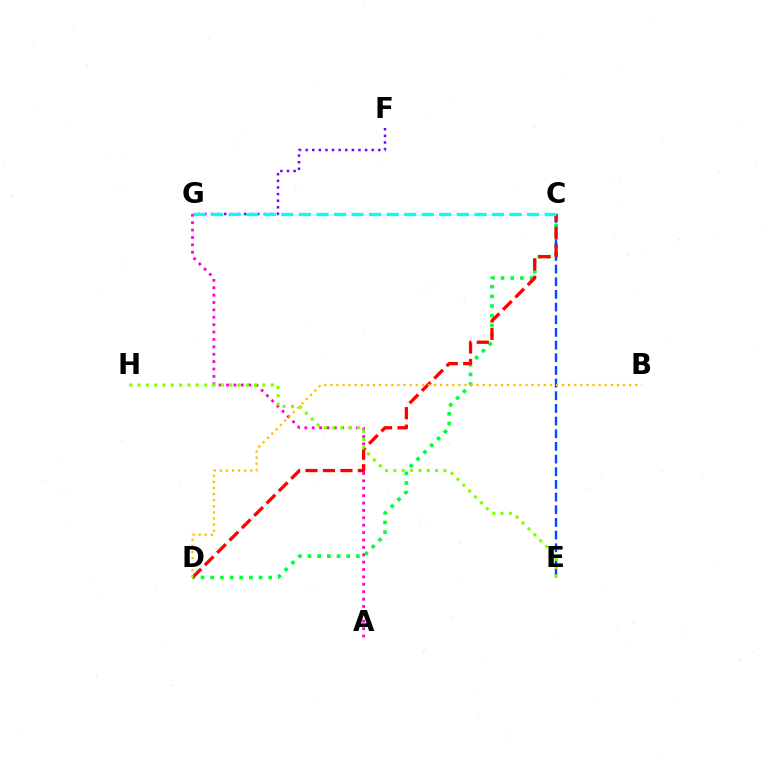{('F', 'G'): [{'color': '#7200ff', 'line_style': 'dotted', 'thickness': 1.8}], ('A', 'G'): [{'color': '#ff00cf', 'line_style': 'dotted', 'thickness': 2.01}], ('C', 'D'): [{'color': '#00ff39', 'line_style': 'dotted', 'thickness': 2.62}, {'color': '#ff0000', 'line_style': 'dashed', 'thickness': 2.37}], ('C', 'E'): [{'color': '#004bff', 'line_style': 'dashed', 'thickness': 1.72}], ('B', 'D'): [{'color': '#ffbd00', 'line_style': 'dotted', 'thickness': 1.66}], ('E', 'H'): [{'color': '#84ff00', 'line_style': 'dotted', 'thickness': 2.26}], ('C', 'G'): [{'color': '#00fff6', 'line_style': 'dashed', 'thickness': 2.38}]}